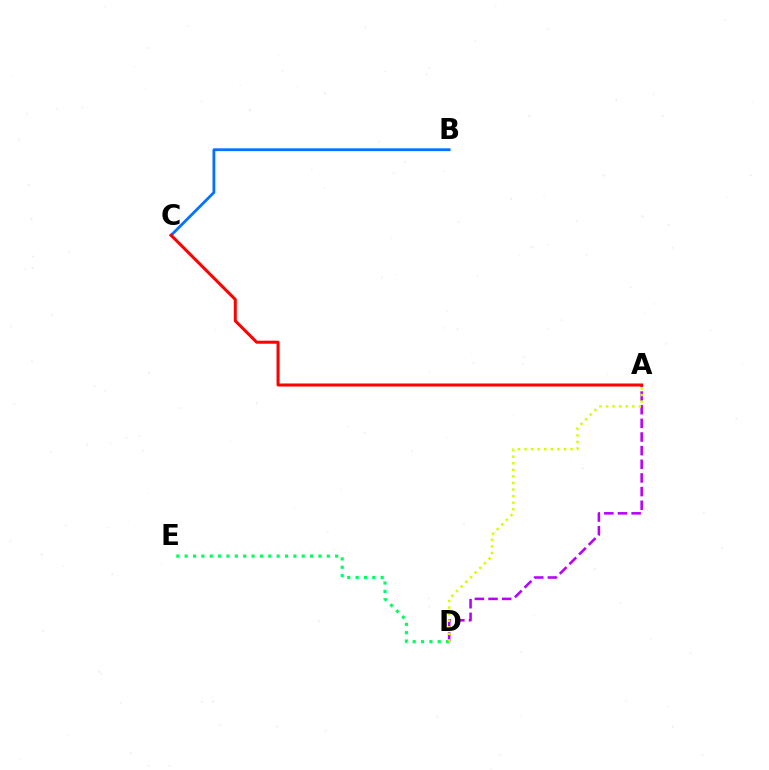{('A', 'D'): [{'color': '#b900ff', 'line_style': 'dashed', 'thickness': 1.85}, {'color': '#d1ff00', 'line_style': 'dotted', 'thickness': 1.79}], ('B', 'C'): [{'color': '#0074ff', 'line_style': 'solid', 'thickness': 2.02}], ('A', 'C'): [{'color': '#ff0000', 'line_style': 'solid', 'thickness': 2.18}], ('D', 'E'): [{'color': '#00ff5c', 'line_style': 'dotted', 'thickness': 2.27}]}